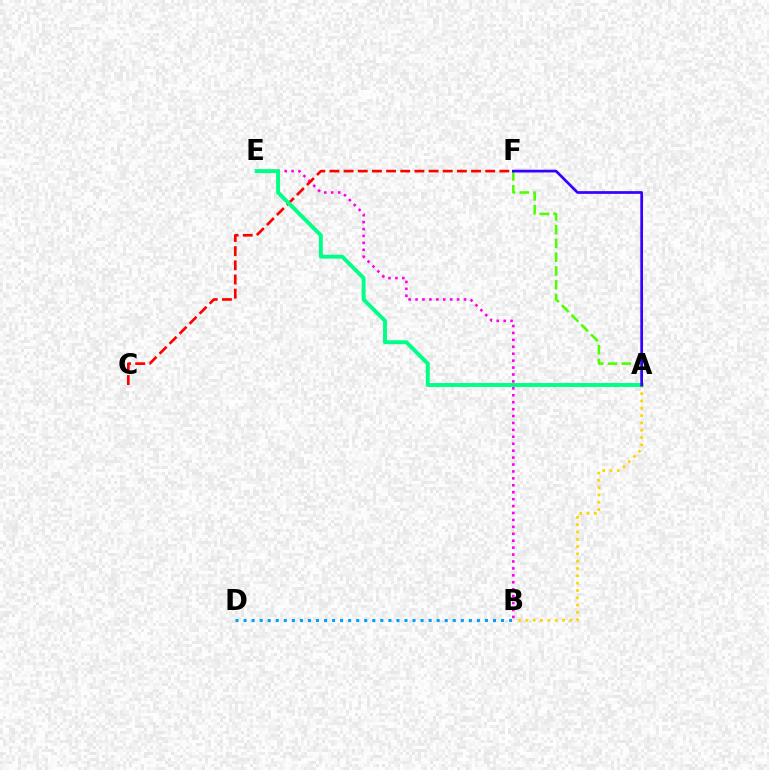{('A', 'B'): [{'color': '#ffd500', 'line_style': 'dotted', 'thickness': 1.99}], ('B', 'E'): [{'color': '#ff00ed', 'line_style': 'dotted', 'thickness': 1.88}], ('B', 'D'): [{'color': '#009eff', 'line_style': 'dotted', 'thickness': 2.19}], ('C', 'F'): [{'color': '#ff0000', 'line_style': 'dashed', 'thickness': 1.92}], ('A', 'F'): [{'color': '#4fff00', 'line_style': 'dashed', 'thickness': 1.87}, {'color': '#3700ff', 'line_style': 'solid', 'thickness': 1.96}], ('A', 'E'): [{'color': '#00ff86', 'line_style': 'solid', 'thickness': 2.82}]}